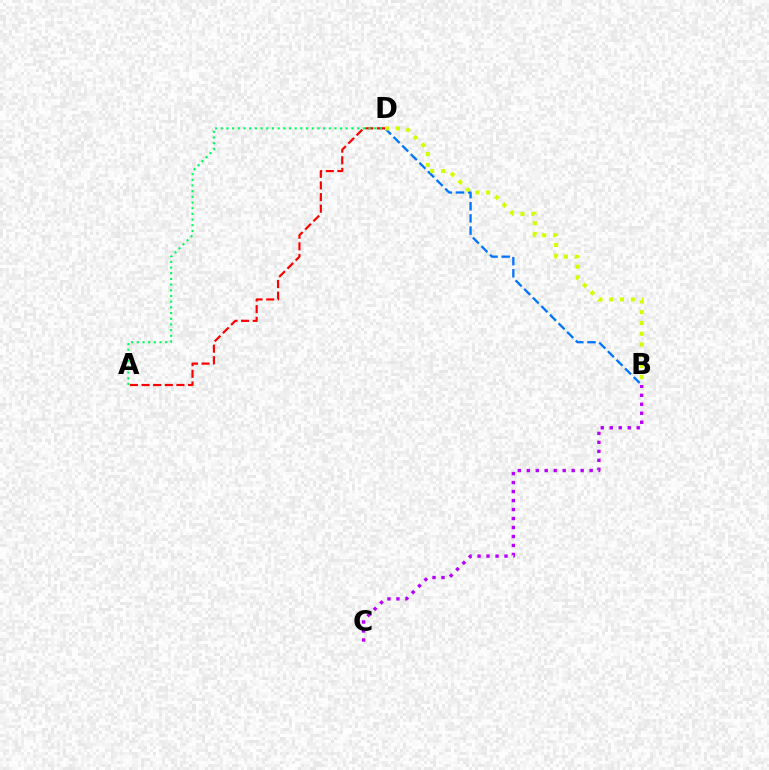{('B', 'C'): [{'color': '#b900ff', 'line_style': 'dotted', 'thickness': 2.44}], ('B', 'D'): [{'color': '#0074ff', 'line_style': 'dashed', 'thickness': 1.65}, {'color': '#d1ff00', 'line_style': 'dotted', 'thickness': 2.93}], ('A', 'D'): [{'color': '#ff0000', 'line_style': 'dashed', 'thickness': 1.58}, {'color': '#00ff5c', 'line_style': 'dotted', 'thickness': 1.54}]}